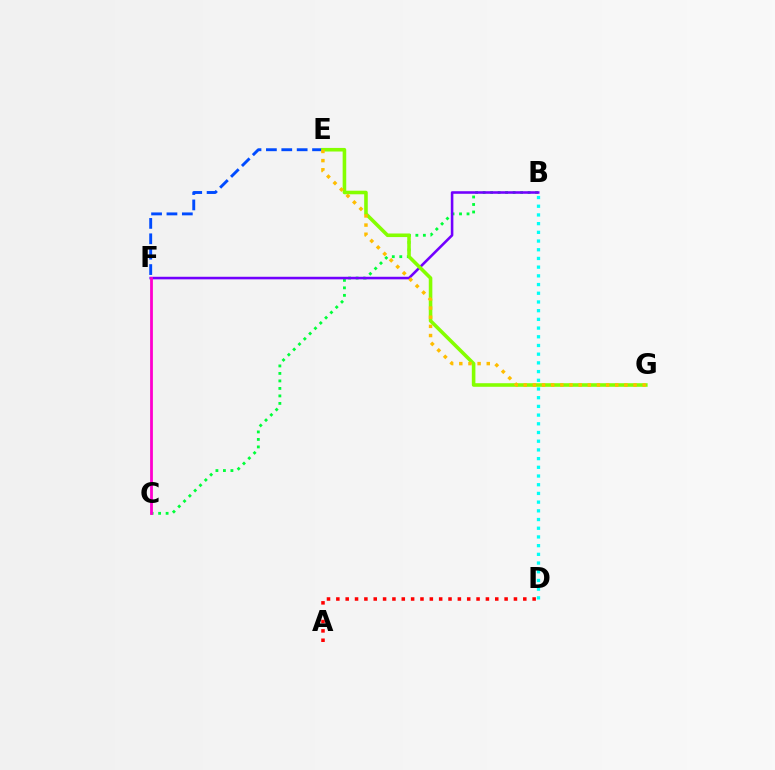{('E', 'F'): [{'color': '#004bff', 'line_style': 'dashed', 'thickness': 2.09}], ('B', 'C'): [{'color': '#00ff39', 'line_style': 'dotted', 'thickness': 2.04}], ('B', 'F'): [{'color': '#7200ff', 'line_style': 'solid', 'thickness': 1.85}], ('A', 'D'): [{'color': '#ff0000', 'line_style': 'dotted', 'thickness': 2.54}], ('E', 'G'): [{'color': '#84ff00', 'line_style': 'solid', 'thickness': 2.58}, {'color': '#ffbd00', 'line_style': 'dotted', 'thickness': 2.49}], ('B', 'D'): [{'color': '#00fff6', 'line_style': 'dotted', 'thickness': 2.36}], ('C', 'F'): [{'color': '#ff00cf', 'line_style': 'solid', 'thickness': 2.01}]}